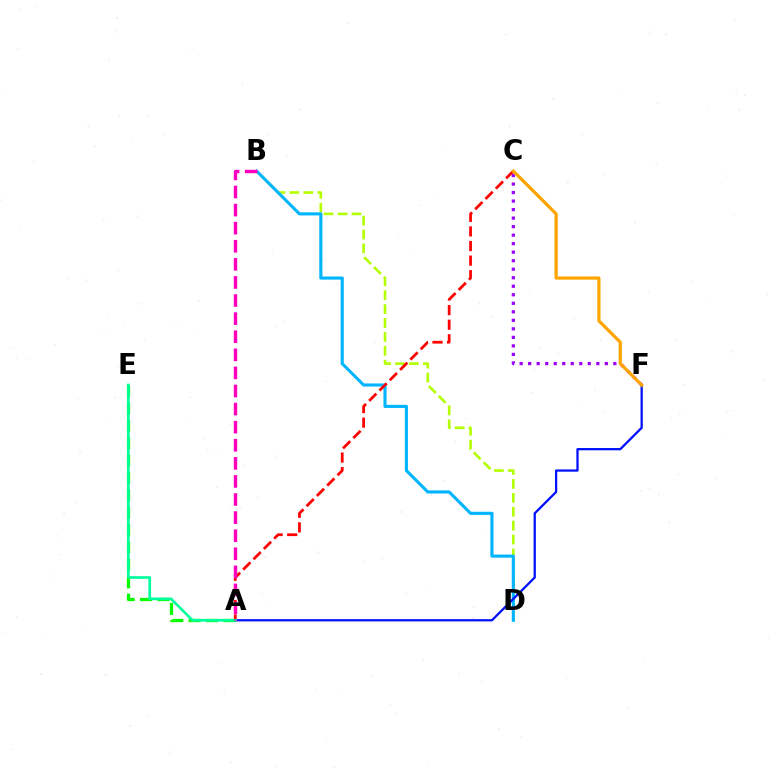{('B', 'D'): [{'color': '#b3ff00', 'line_style': 'dashed', 'thickness': 1.89}, {'color': '#00b5ff', 'line_style': 'solid', 'thickness': 2.24}], ('C', 'F'): [{'color': '#9b00ff', 'line_style': 'dotted', 'thickness': 2.31}, {'color': '#ffa500', 'line_style': 'solid', 'thickness': 2.32}], ('A', 'E'): [{'color': '#08ff00', 'line_style': 'dashed', 'thickness': 2.36}, {'color': '#00ff9d', 'line_style': 'solid', 'thickness': 1.93}], ('A', 'F'): [{'color': '#0010ff', 'line_style': 'solid', 'thickness': 1.63}], ('A', 'C'): [{'color': '#ff0000', 'line_style': 'dashed', 'thickness': 1.98}], ('A', 'B'): [{'color': '#ff00bd', 'line_style': 'dashed', 'thickness': 2.46}]}